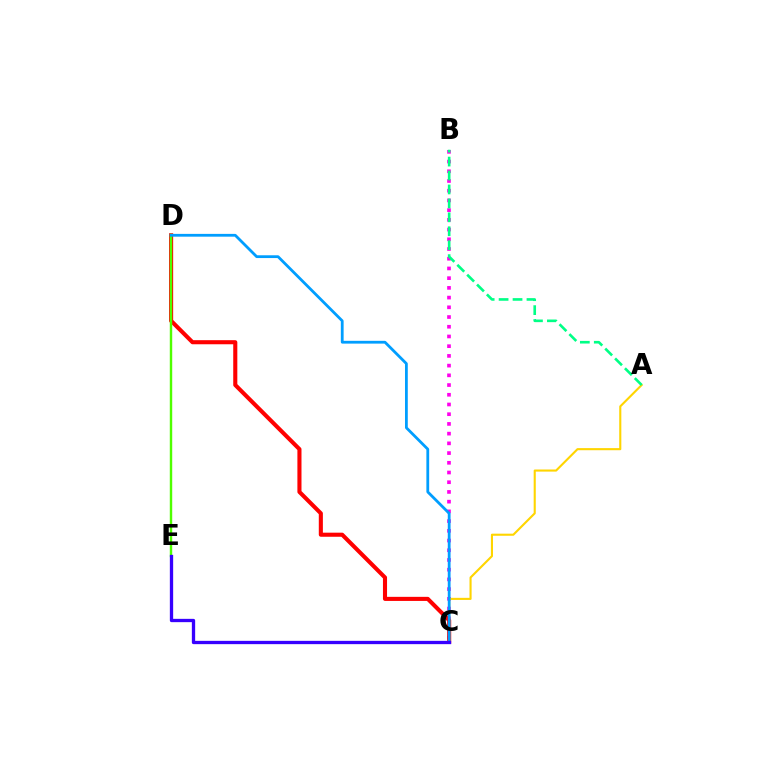{('B', 'C'): [{'color': '#ff00ed', 'line_style': 'dotted', 'thickness': 2.64}], ('C', 'D'): [{'color': '#ff0000', 'line_style': 'solid', 'thickness': 2.94}, {'color': '#009eff', 'line_style': 'solid', 'thickness': 2.01}], ('D', 'E'): [{'color': '#4fff00', 'line_style': 'solid', 'thickness': 1.74}], ('A', 'C'): [{'color': '#ffd500', 'line_style': 'solid', 'thickness': 1.52}], ('C', 'E'): [{'color': '#3700ff', 'line_style': 'solid', 'thickness': 2.38}], ('A', 'B'): [{'color': '#00ff86', 'line_style': 'dashed', 'thickness': 1.89}]}